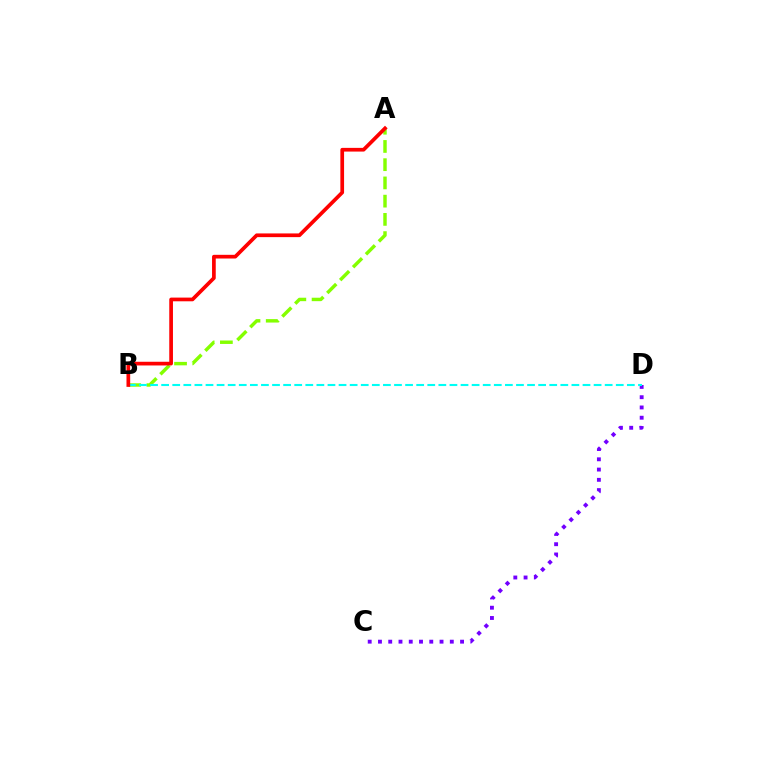{('C', 'D'): [{'color': '#7200ff', 'line_style': 'dotted', 'thickness': 2.79}], ('A', 'B'): [{'color': '#84ff00', 'line_style': 'dashed', 'thickness': 2.48}, {'color': '#ff0000', 'line_style': 'solid', 'thickness': 2.66}], ('B', 'D'): [{'color': '#00fff6', 'line_style': 'dashed', 'thickness': 1.51}]}